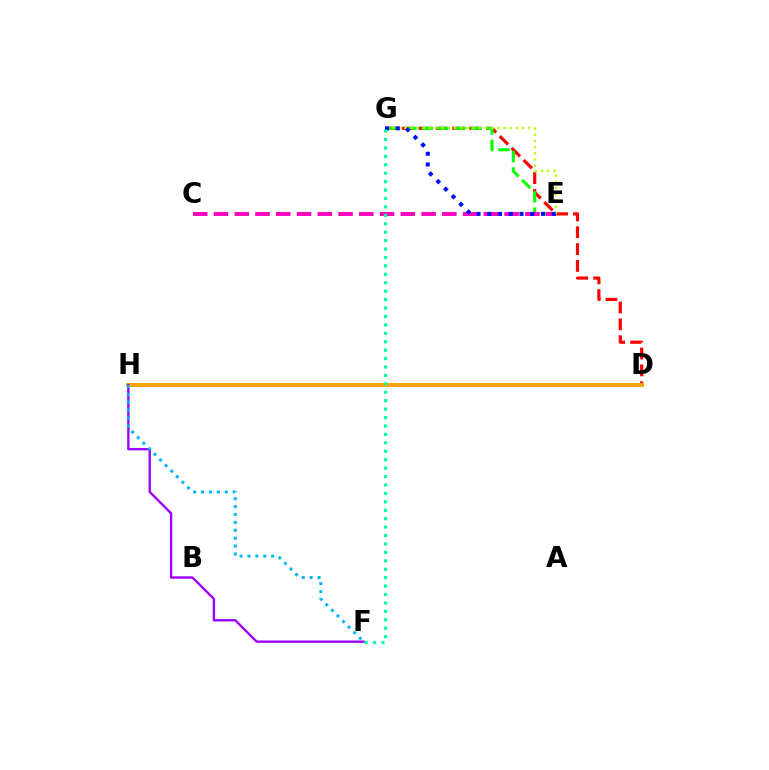{('D', 'G'): [{'color': '#ff0000', 'line_style': 'dashed', 'thickness': 2.29}], ('E', 'G'): [{'color': '#08ff00', 'line_style': 'dashed', 'thickness': 2.22}, {'color': '#b3ff00', 'line_style': 'dotted', 'thickness': 1.68}, {'color': '#0010ff', 'line_style': 'dotted', 'thickness': 2.92}], ('D', 'H'): [{'color': '#ffa500', 'line_style': 'solid', 'thickness': 2.86}], ('F', 'H'): [{'color': '#9b00ff', 'line_style': 'solid', 'thickness': 1.7}, {'color': '#00b5ff', 'line_style': 'dotted', 'thickness': 2.14}], ('C', 'E'): [{'color': '#ff00bd', 'line_style': 'dashed', 'thickness': 2.82}], ('F', 'G'): [{'color': '#00ff9d', 'line_style': 'dotted', 'thickness': 2.29}]}